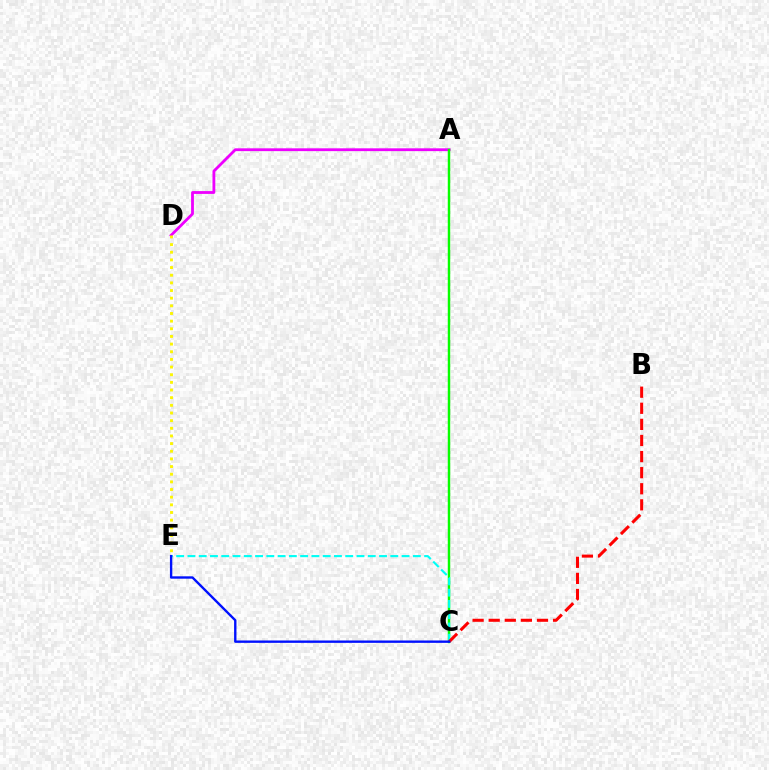{('A', 'D'): [{'color': '#ee00ff', 'line_style': 'solid', 'thickness': 2.02}], ('A', 'C'): [{'color': '#08ff00', 'line_style': 'solid', 'thickness': 1.77}], ('D', 'E'): [{'color': '#fcf500', 'line_style': 'dotted', 'thickness': 2.08}], ('C', 'E'): [{'color': '#00fff6', 'line_style': 'dashed', 'thickness': 1.53}, {'color': '#0010ff', 'line_style': 'solid', 'thickness': 1.71}], ('B', 'C'): [{'color': '#ff0000', 'line_style': 'dashed', 'thickness': 2.19}]}